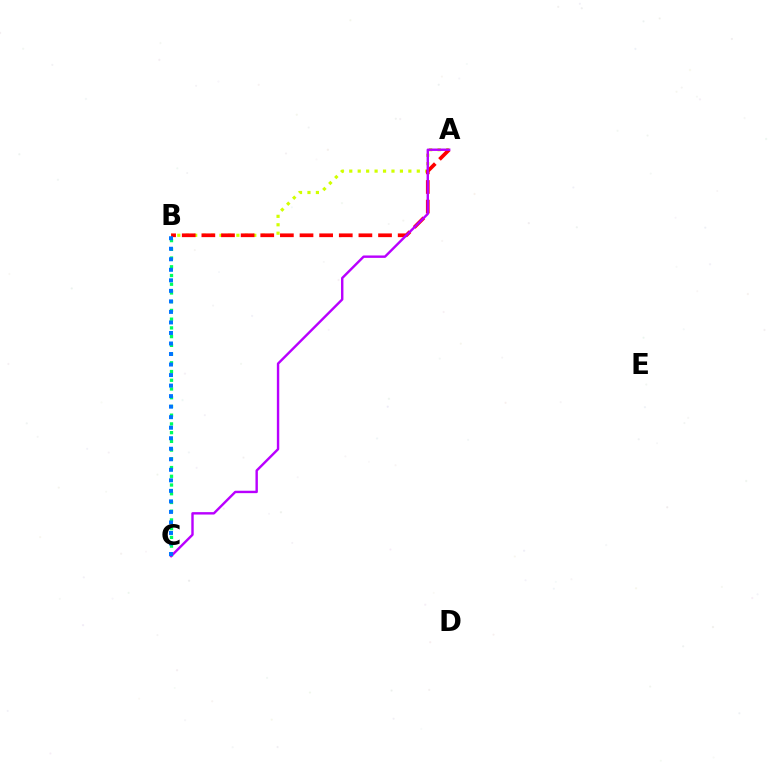{('A', 'B'): [{'color': '#d1ff00', 'line_style': 'dotted', 'thickness': 2.29}, {'color': '#ff0000', 'line_style': 'dashed', 'thickness': 2.67}], ('B', 'C'): [{'color': '#00ff5c', 'line_style': 'dotted', 'thickness': 2.37}, {'color': '#0074ff', 'line_style': 'dotted', 'thickness': 2.86}], ('A', 'C'): [{'color': '#b900ff', 'line_style': 'solid', 'thickness': 1.73}]}